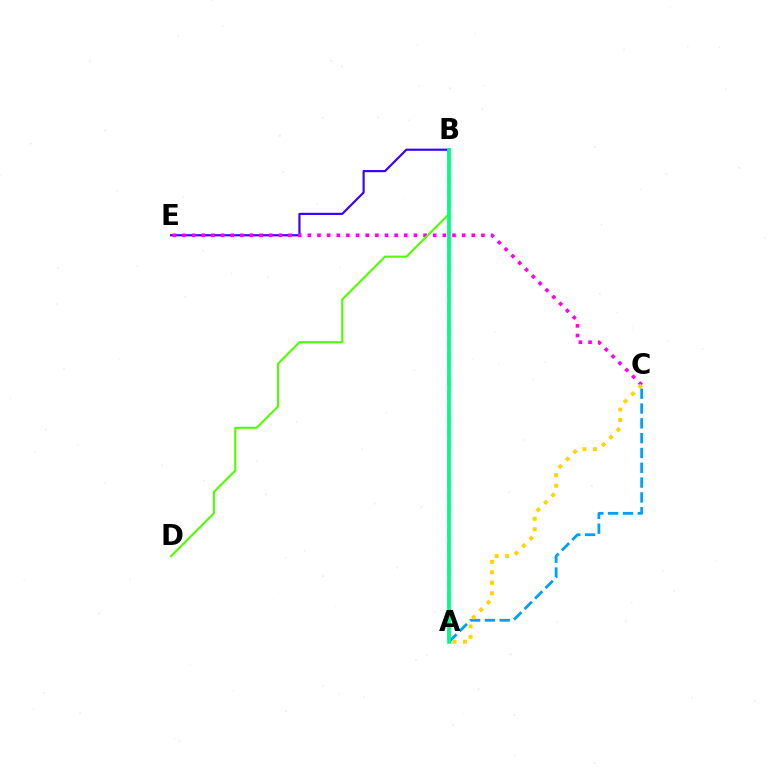{('A', 'B'): [{'color': '#ff0000', 'line_style': 'dashed', 'thickness': 1.72}, {'color': '#00ff86', 'line_style': 'solid', 'thickness': 2.7}], ('B', 'E'): [{'color': '#3700ff', 'line_style': 'solid', 'thickness': 1.56}], ('C', 'E'): [{'color': '#ff00ed', 'line_style': 'dotted', 'thickness': 2.62}], ('A', 'C'): [{'color': '#009eff', 'line_style': 'dashed', 'thickness': 2.01}, {'color': '#ffd500', 'line_style': 'dotted', 'thickness': 2.85}], ('B', 'D'): [{'color': '#4fff00', 'line_style': 'solid', 'thickness': 1.51}]}